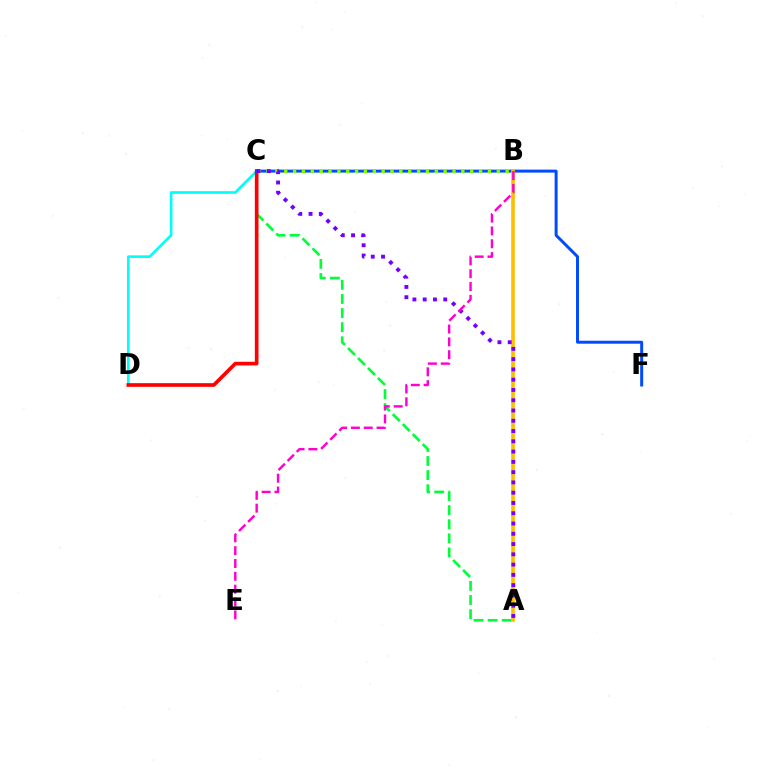{('C', 'D'): [{'color': '#00fff6', 'line_style': 'solid', 'thickness': 1.92}, {'color': '#ff0000', 'line_style': 'solid', 'thickness': 2.64}], ('A', 'C'): [{'color': '#00ff39', 'line_style': 'dashed', 'thickness': 1.92}, {'color': '#7200ff', 'line_style': 'dotted', 'thickness': 2.79}], ('C', 'F'): [{'color': '#004bff', 'line_style': 'solid', 'thickness': 2.14}], ('A', 'B'): [{'color': '#ffbd00', 'line_style': 'solid', 'thickness': 2.61}], ('B', 'C'): [{'color': '#84ff00', 'line_style': 'dotted', 'thickness': 2.41}], ('B', 'E'): [{'color': '#ff00cf', 'line_style': 'dashed', 'thickness': 1.74}]}